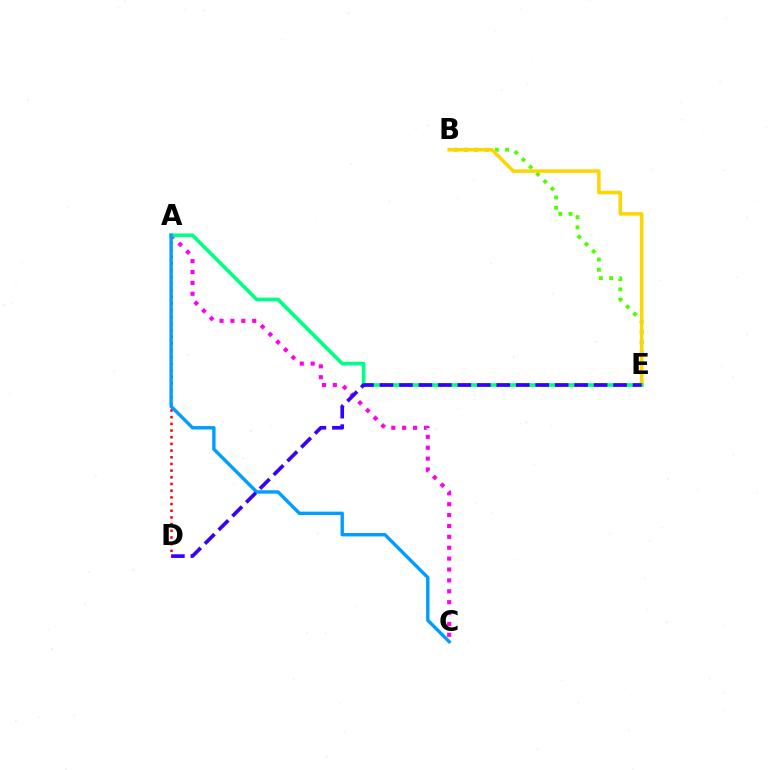{('A', 'D'): [{'color': '#ff0000', 'line_style': 'dotted', 'thickness': 1.82}], ('B', 'E'): [{'color': '#4fff00', 'line_style': 'dotted', 'thickness': 2.79}, {'color': '#ffd500', 'line_style': 'solid', 'thickness': 2.54}], ('A', 'C'): [{'color': '#ff00ed', 'line_style': 'dotted', 'thickness': 2.96}, {'color': '#009eff', 'line_style': 'solid', 'thickness': 2.44}], ('A', 'E'): [{'color': '#00ff86', 'line_style': 'solid', 'thickness': 2.64}], ('D', 'E'): [{'color': '#3700ff', 'line_style': 'dashed', 'thickness': 2.64}]}